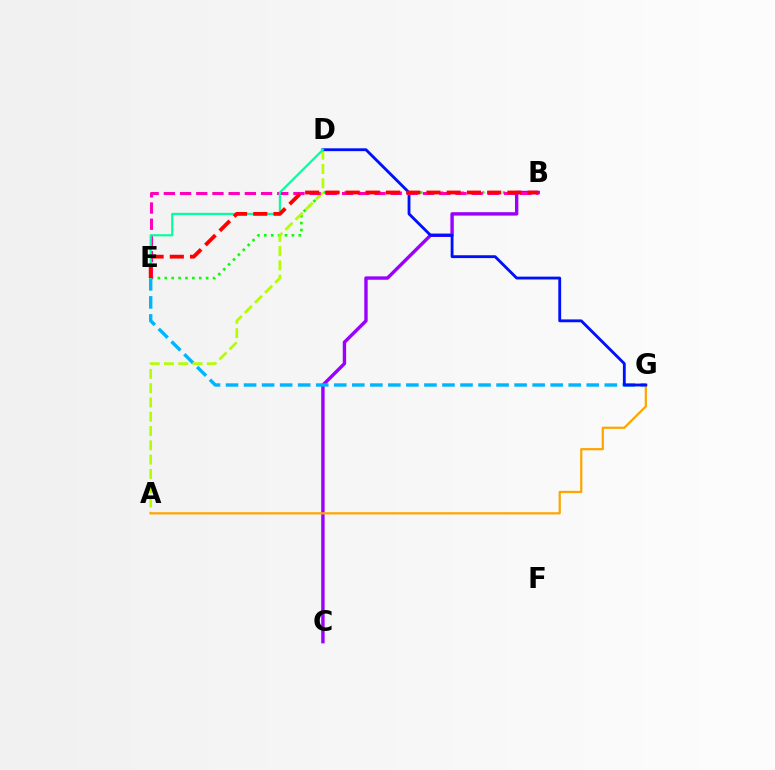{('B', 'E'): [{'color': '#08ff00', 'line_style': 'dotted', 'thickness': 1.87}, {'color': '#ff00bd', 'line_style': 'dashed', 'thickness': 2.2}, {'color': '#ff0000', 'line_style': 'dashed', 'thickness': 2.75}], ('B', 'C'): [{'color': '#9b00ff', 'line_style': 'solid', 'thickness': 2.44}], ('E', 'G'): [{'color': '#00b5ff', 'line_style': 'dashed', 'thickness': 2.45}], ('A', 'D'): [{'color': '#b3ff00', 'line_style': 'dashed', 'thickness': 1.94}], ('A', 'G'): [{'color': '#ffa500', 'line_style': 'solid', 'thickness': 1.61}], ('D', 'G'): [{'color': '#0010ff', 'line_style': 'solid', 'thickness': 2.05}], ('D', 'E'): [{'color': '#00ff9d', 'line_style': 'solid', 'thickness': 1.54}]}